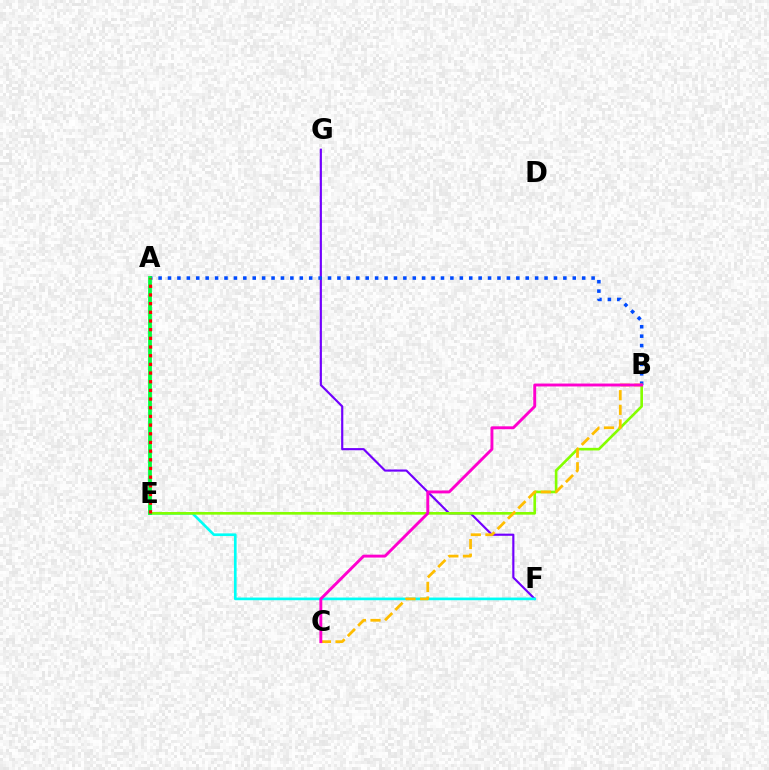{('F', 'G'): [{'color': '#7200ff', 'line_style': 'solid', 'thickness': 1.56}], ('E', 'F'): [{'color': '#00fff6', 'line_style': 'solid', 'thickness': 1.92}], ('A', 'B'): [{'color': '#004bff', 'line_style': 'dotted', 'thickness': 2.56}], ('B', 'E'): [{'color': '#84ff00', 'line_style': 'solid', 'thickness': 1.9}], ('B', 'C'): [{'color': '#ffbd00', 'line_style': 'dashed', 'thickness': 1.99}, {'color': '#ff00cf', 'line_style': 'solid', 'thickness': 2.09}], ('A', 'E'): [{'color': '#00ff39', 'line_style': 'solid', 'thickness': 2.71}, {'color': '#ff0000', 'line_style': 'dotted', 'thickness': 2.36}]}